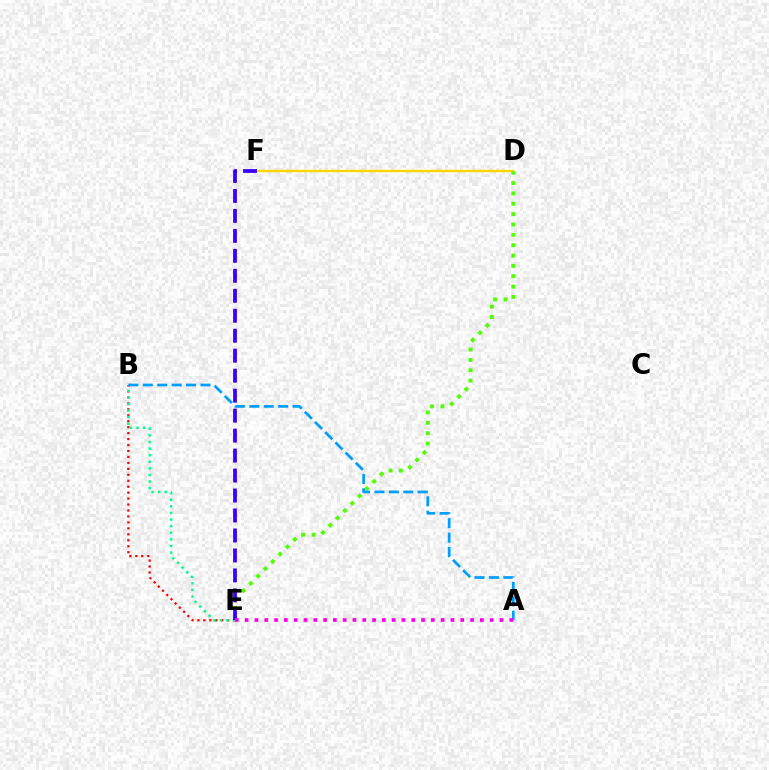{('D', 'F'): [{'color': '#ffd500', 'line_style': 'solid', 'thickness': 1.72}], ('D', 'E'): [{'color': '#4fff00', 'line_style': 'dotted', 'thickness': 2.81}], ('B', 'E'): [{'color': '#ff0000', 'line_style': 'dotted', 'thickness': 1.62}, {'color': '#00ff86', 'line_style': 'dotted', 'thickness': 1.79}], ('E', 'F'): [{'color': '#3700ff', 'line_style': 'dashed', 'thickness': 2.71}], ('A', 'B'): [{'color': '#009eff', 'line_style': 'dashed', 'thickness': 1.96}], ('A', 'E'): [{'color': '#ff00ed', 'line_style': 'dotted', 'thickness': 2.66}]}